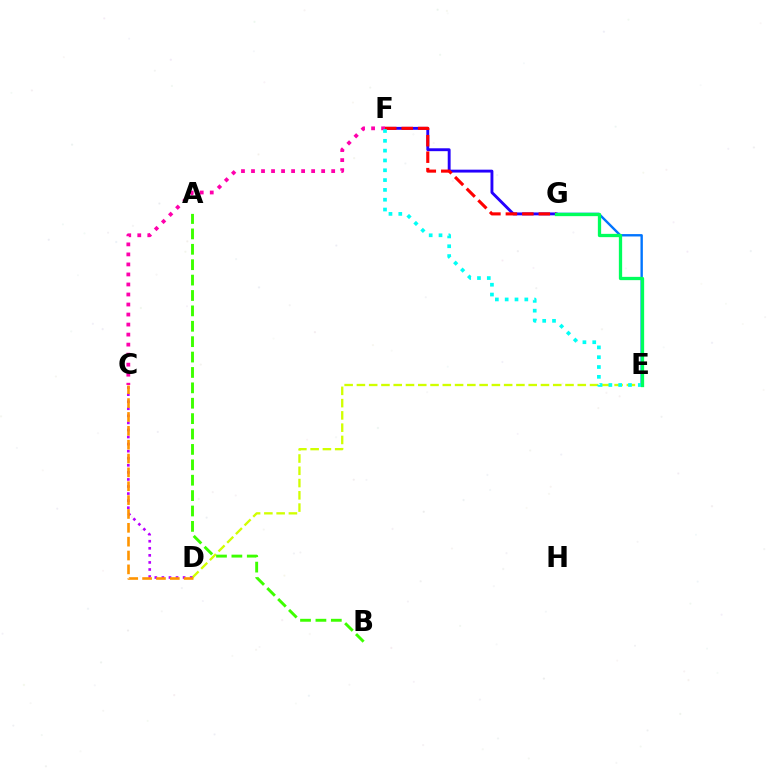{('E', 'G'): [{'color': '#0074ff', 'line_style': 'solid', 'thickness': 1.71}, {'color': '#00ff5c', 'line_style': 'solid', 'thickness': 2.37}], ('F', 'G'): [{'color': '#2500ff', 'line_style': 'solid', 'thickness': 2.08}, {'color': '#ff0000', 'line_style': 'dashed', 'thickness': 2.24}], ('D', 'E'): [{'color': '#d1ff00', 'line_style': 'dashed', 'thickness': 1.67}], ('C', 'D'): [{'color': '#b900ff', 'line_style': 'dotted', 'thickness': 1.92}, {'color': '#ff9400', 'line_style': 'dashed', 'thickness': 1.88}], ('C', 'F'): [{'color': '#ff00ac', 'line_style': 'dotted', 'thickness': 2.72}], ('A', 'B'): [{'color': '#3dff00', 'line_style': 'dashed', 'thickness': 2.09}], ('E', 'F'): [{'color': '#00fff6', 'line_style': 'dotted', 'thickness': 2.67}]}